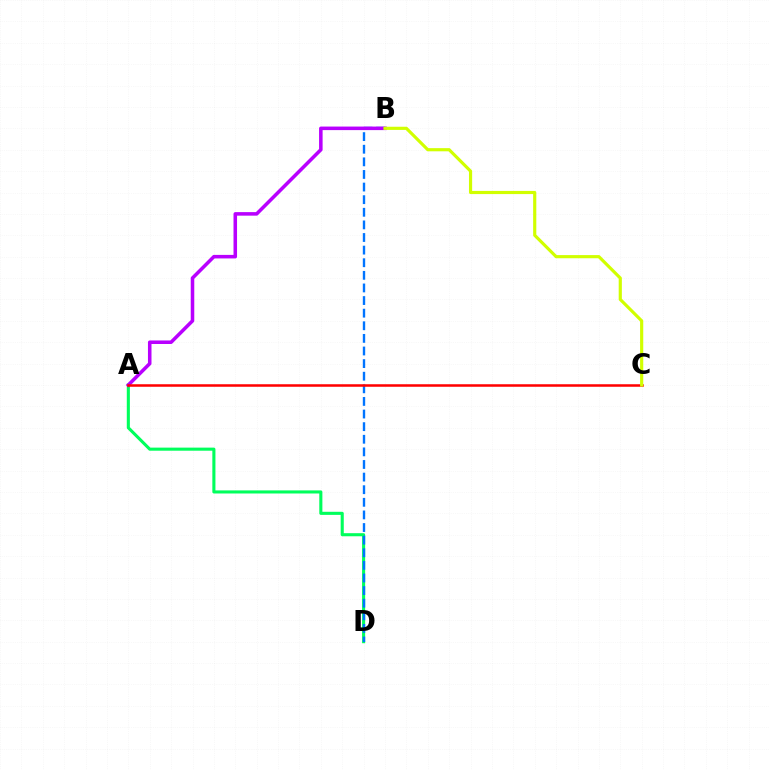{('A', 'D'): [{'color': '#00ff5c', 'line_style': 'solid', 'thickness': 2.22}], ('B', 'D'): [{'color': '#0074ff', 'line_style': 'dashed', 'thickness': 1.71}], ('A', 'B'): [{'color': '#b900ff', 'line_style': 'solid', 'thickness': 2.55}], ('A', 'C'): [{'color': '#ff0000', 'line_style': 'solid', 'thickness': 1.82}], ('B', 'C'): [{'color': '#d1ff00', 'line_style': 'solid', 'thickness': 2.28}]}